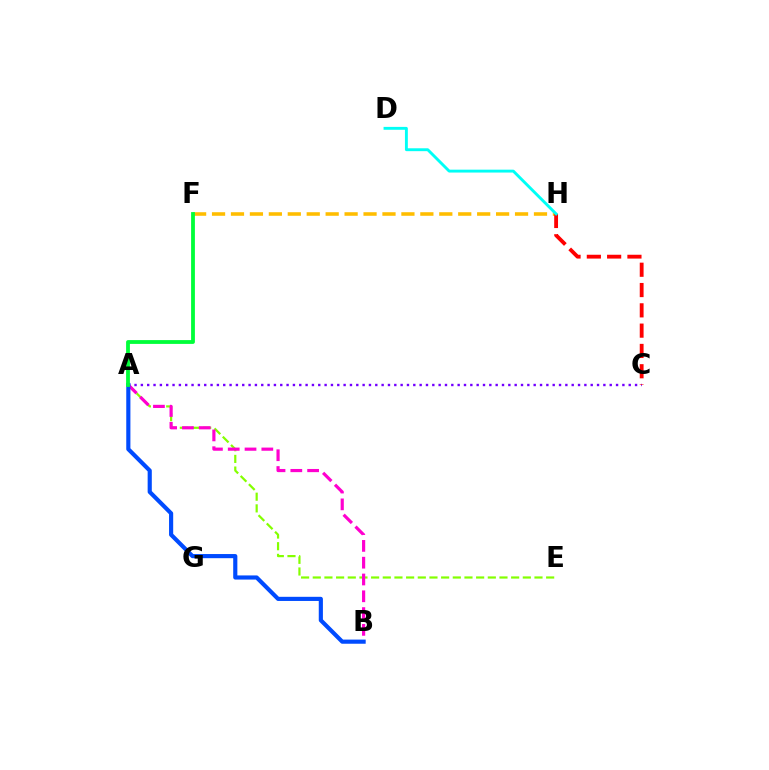{('F', 'H'): [{'color': '#ffbd00', 'line_style': 'dashed', 'thickness': 2.57}], ('A', 'E'): [{'color': '#84ff00', 'line_style': 'dashed', 'thickness': 1.59}], ('A', 'C'): [{'color': '#7200ff', 'line_style': 'dotted', 'thickness': 1.72}], ('C', 'H'): [{'color': '#ff0000', 'line_style': 'dashed', 'thickness': 2.76}], ('A', 'B'): [{'color': '#ff00cf', 'line_style': 'dashed', 'thickness': 2.28}, {'color': '#004bff', 'line_style': 'solid', 'thickness': 2.98}], ('D', 'H'): [{'color': '#00fff6', 'line_style': 'solid', 'thickness': 2.08}], ('A', 'F'): [{'color': '#00ff39', 'line_style': 'solid', 'thickness': 2.74}]}